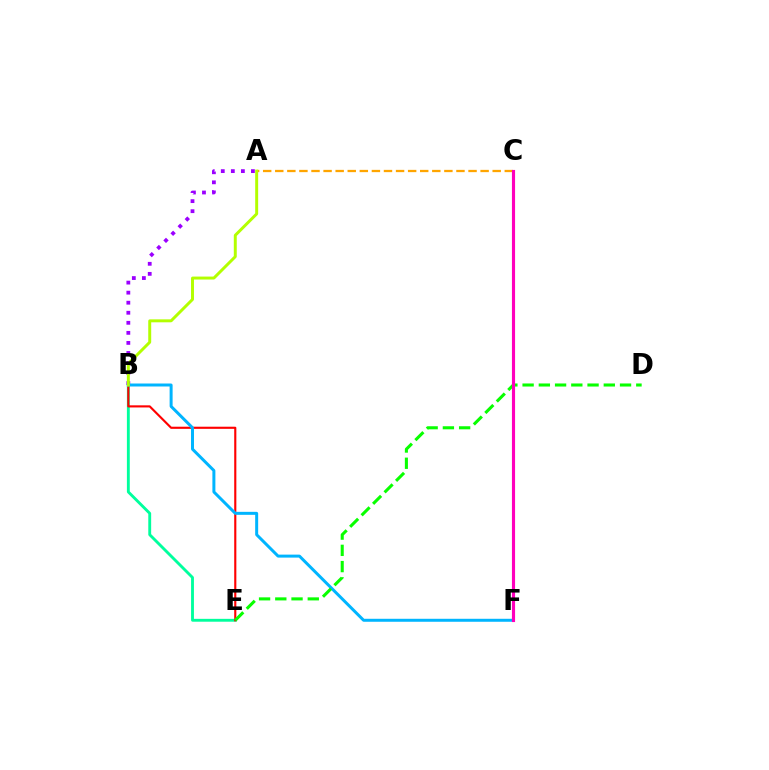{('A', 'C'): [{'color': '#ffa500', 'line_style': 'dashed', 'thickness': 1.64}], ('B', 'E'): [{'color': '#00ff9d', 'line_style': 'solid', 'thickness': 2.07}, {'color': '#ff0000', 'line_style': 'solid', 'thickness': 1.53}], ('A', 'B'): [{'color': '#9b00ff', 'line_style': 'dotted', 'thickness': 2.73}, {'color': '#b3ff00', 'line_style': 'solid', 'thickness': 2.13}], ('B', 'F'): [{'color': '#00b5ff', 'line_style': 'solid', 'thickness': 2.15}], ('C', 'F'): [{'color': '#0010ff', 'line_style': 'dotted', 'thickness': 2.15}, {'color': '#ff00bd', 'line_style': 'solid', 'thickness': 2.25}], ('D', 'E'): [{'color': '#08ff00', 'line_style': 'dashed', 'thickness': 2.21}]}